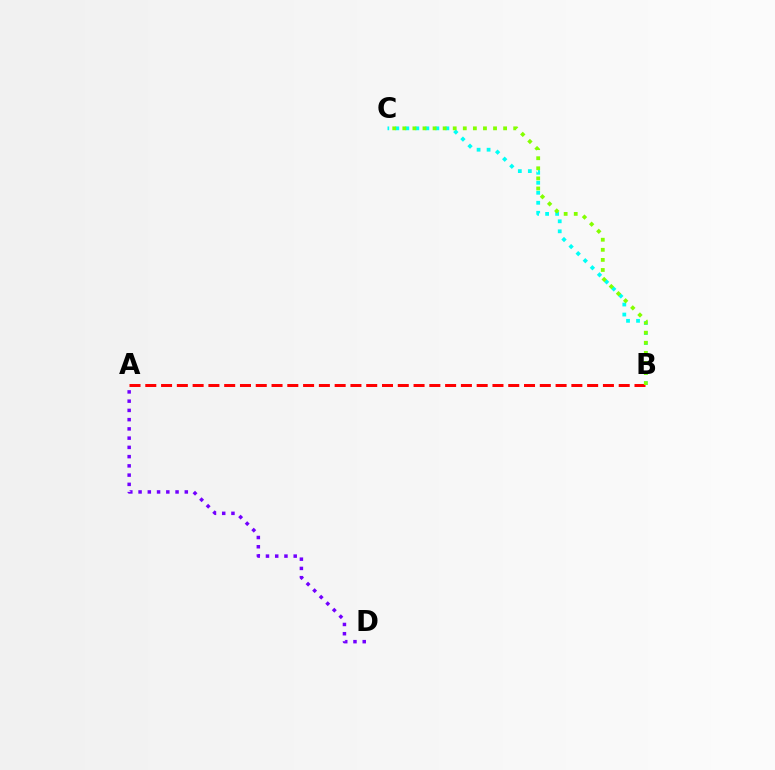{('B', 'C'): [{'color': '#00fff6', 'line_style': 'dotted', 'thickness': 2.72}, {'color': '#84ff00', 'line_style': 'dotted', 'thickness': 2.74}], ('A', 'B'): [{'color': '#ff0000', 'line_style': 'dashed', 'thickness': 2.14}], ('A', 'D'): [{'color': '#7200ff', 'line_style': 'dotted', 'thickness': 2.51}]}